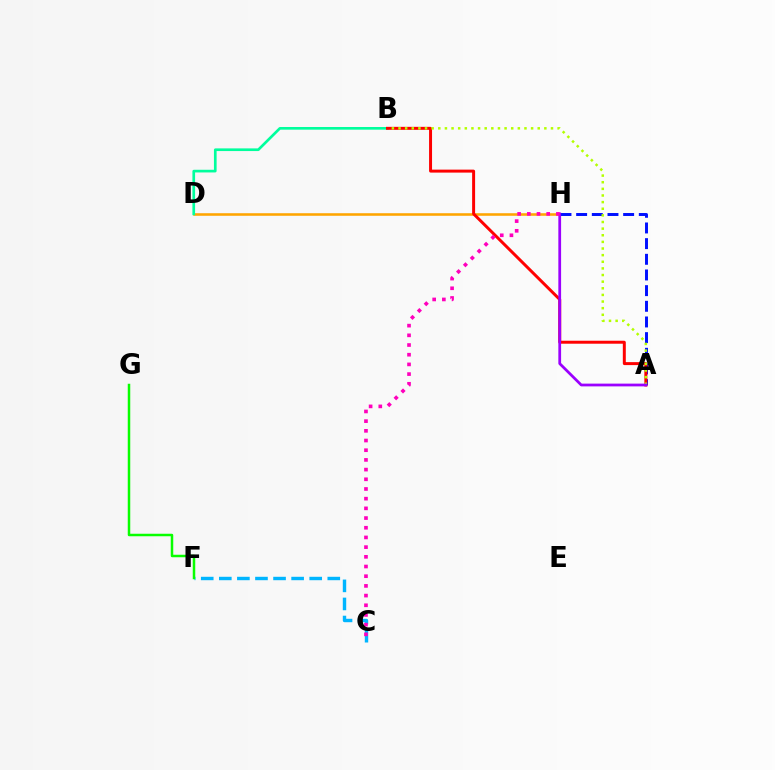{('D', 'H'): [{'color': '#ffa500', 'line_style': 'solid', 'thickness': 1.85}], ('C', 'F'): [{'color': '#00b5ff', 'line_style': 'dashed', 'thickness': 2.46}], ('A', 'H'): [{'color': '#0010ff', 'line_style': 'dashed', 'thickness': 2.13}, {'color': '#9b00ff', 'line_style': 'solid', 'thickness': 1.98}], ('B', 'D'): [{'color': '#00ff9d', 'line_style': 'solid', 'thickness': 1.92}], ('F', 'G'): [{'color': '#08ff00', 'line_style': 'solid', 'thickness': 1.8}], ('A', 'B'): [{'color': '#ff0000', 'line_style': 'solid', 'thickness': 2.14}, {'color': '#b3ff00', 'line_style': 'dotted', 'thickness': 1.8}], ('C', 'H'): [{'color': '#ff00bd', 'line_style': 'dotted', 'thickness': 2.63}]}